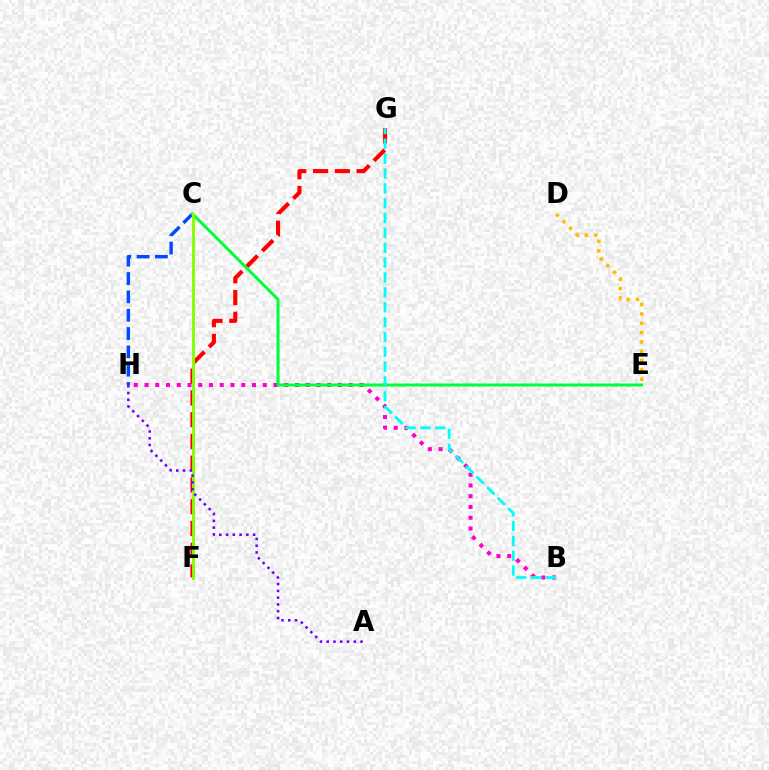{('B', 'H'): [{'color': '#ff00cf', 'line_style': 'dotted', 'thickness': 2.92}], ('F', 'G'): [{'color': '#ff0000', 'line_style': 'dashed', 'thickness': 2.96}], ('C', 'H'): [{'color': '#004bff', 'line_style': 'dashed', 'thickness': 2.49}], ('D', 'E'): [{'color': '#ffbd00', 'line_style': 'dotted', 'thickness': 2.54}], ('C', 'E'): [{'color': '#00ff39', 'line_style': 'solid', 'thickness': 2.16}], ('C', 'F'): [{'color': '#84ff00', 'line_style': 'solid', 'thickness': 2.07}], ('A', 'H'): [{'color': '#7200ff', 'line_style': 'dotted', 'thickness': 1.84}], ('B', 'G'): [{'color': '#00fff6', 'line_style': 'dashed', 'thickness': 2.02}]}